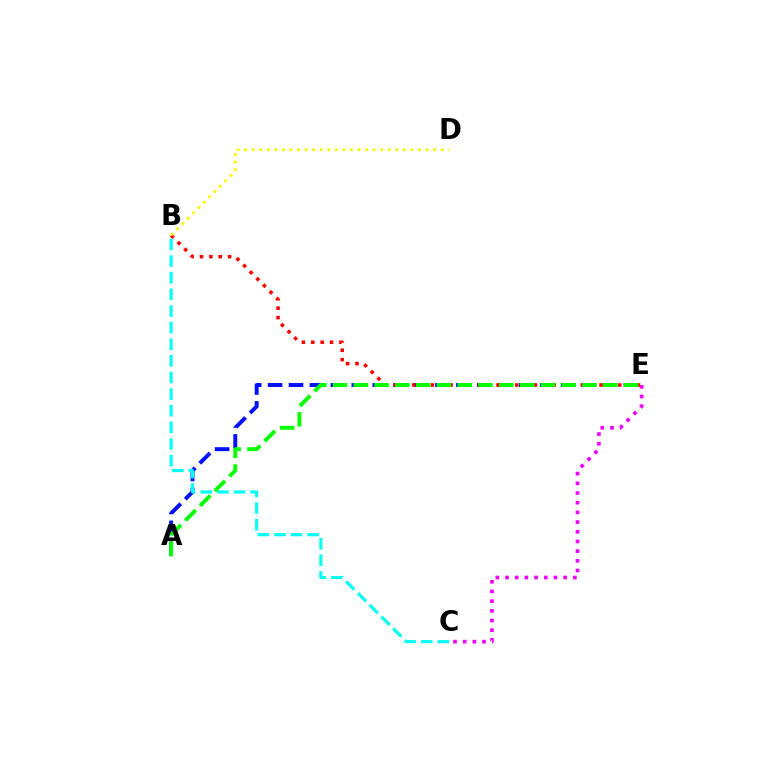{('A', 'E'): [{'color': '#0010ff', 'line_style': 'dashed', 'thickness': 2.84}, {'color': '#08ff00', 'line_style': 'dashed', 'thickness': 2.82}], ('B', 'E'): [{'color': '#ff0000', 'line_style': 'dotted', 'thickness': 2.55}], ('C', 'E'): [{'color': '#ee00ff', 'line_style': 'dotted', 'thickness': 2.63}], ('B', 'C'): [{'color': '#00fff6', 'line_style': 'dashed', 'thickness': 2.26}], ('B', 'D'): [{'color': '#fcf500', 'line_style': 'dotted', 'thickness': 2.05}]}